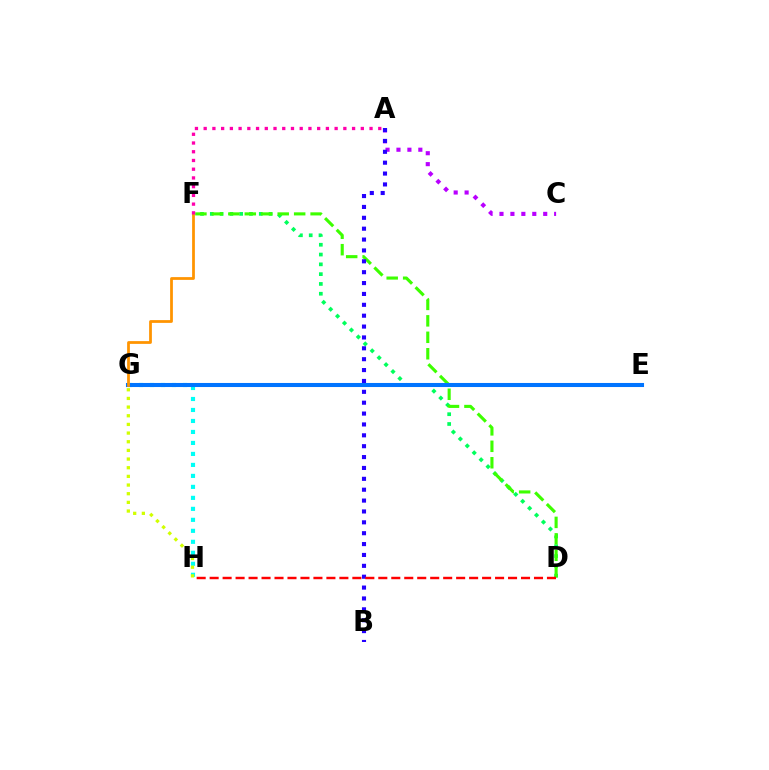{('A', 'C'): [{'color': '#b900ff', 'line_style': 'dotted', 'thickness': 2.97}], ('G', 'H'): [{'color': '#00fff6', 'line_style': 'dotted', 'thickness': 2.99}, {'color': '#d1ff00', 'line_style': 'dotted', 'thickness': 2.35}], ('D', 'F'): [{'color': '#00ff5c', 'line_style': 'dotted', 'thickness': 2.66}, {'color': '#3dff00', 'line_style': 'dashed', 'thickness': 2.24}], ('E', 'G'): [{'color': '#0074ff', 'line_style': 'solid', 'thickness': 2.93}], ('A', 'B'): [{'color': '#2500ff', 'line_style': 'dotted', 'thickness': 2.95}], ('F', 'G'): [{'color': '#ff9400', 'line_style': 'solid', 'thickness': 1.99}], ('A', 'F'): [{'color': '#ff00ac', 'line_style': 'dotted', 'thickness': 2.37}], ('D', 'H'): [{'color': '#ff0000', 'line_style': 'dashed', 'thickness': 1.76}]}